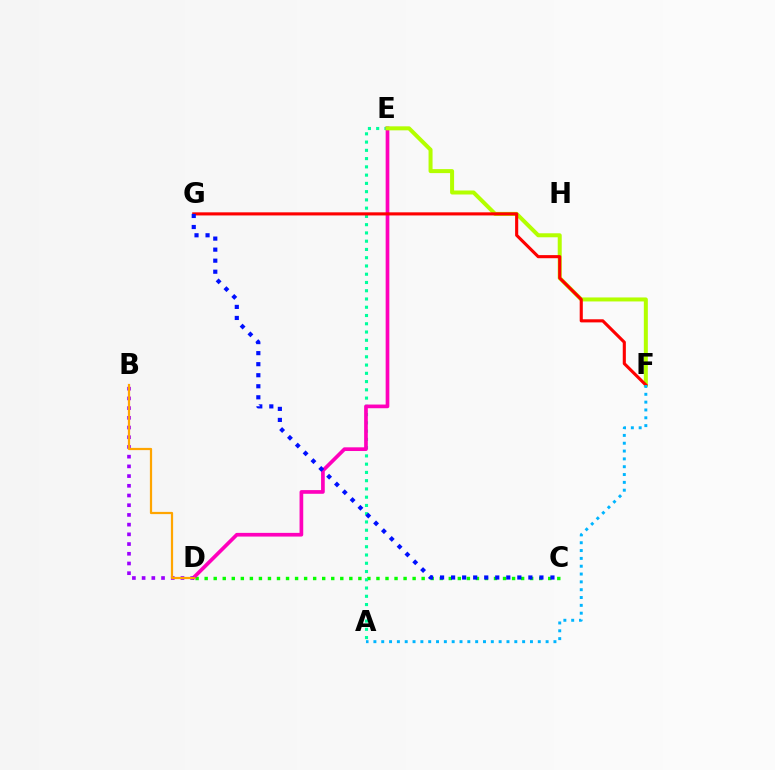{('C', 'D'): [{'color': '#08ff00', 'line_style': 'dotted', 'thickness': 2.46}], ('A', 'E'): [{'color': '#00ff9d', 'line_style': 'dotted', 'thickness': 2.24}], ('D', 'E'): [{'color': '#ff00bd', 'line_style': 'solid', 'thickness': 2.66}], ('E', 'F'): [{'color': '#b3ff00', 'line_style': 'solid', 'thickness': 2.88}], ('F', 'G'): [{'color': '#ff0000', 'line_style': 'solid', 'thickness': 2.24}], ('C', 'G'): [{'color': '#0010ff', 'line_style': 'dotted', 'thickness': 3.0}], ('B', 'D'): [{'color': '#9b00ff', 'line_style': 'dotted', 'thickness': 2.64}, {'color': '#ffa500', 'line_style': 'solid', 'thickness': 1.61}], ('A', 'F'): [{'color': '#00b5ff', 'line_style': 'dotted', 'thickness': 2.13}]}